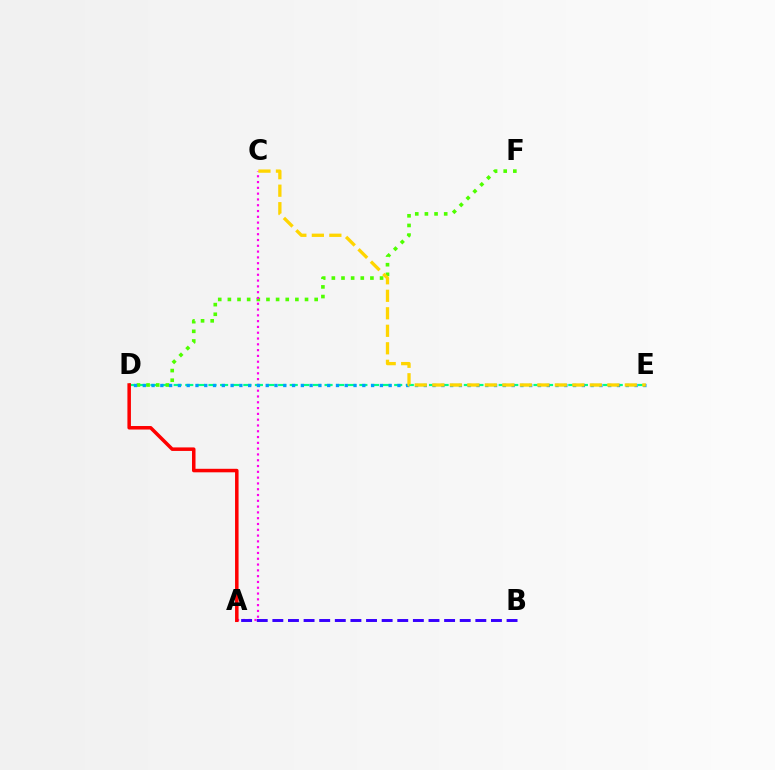{('D', 'E'): [{'color': '#00ff86', 'line_style': 'dashed', 'thickness': 1.58}, {'color': '#009eff', 'line_style': 'dotted', 'thickness': 2.39}], ('D', 'F'): [{'color': '#4fff00', 'line_style': 'dotted', 'thickness': 2.62}], ('A', 'C'): [{'color': '#ff00ed', 'line_style': 'dotted', 'thickness': 1.57}], ('A', 'B'): [{'color': '#3700ff', 'line_style': 'dashed', 'thickness': 2.12}], ('A', 'D'): [{'color': '#ff0000', 'line_style': 'solid', 'thickness': 2.53}], ('C', 'E'): [{'color': '#ffd500', 'line_style': 'dashed', 'thickness': 2.38}]}